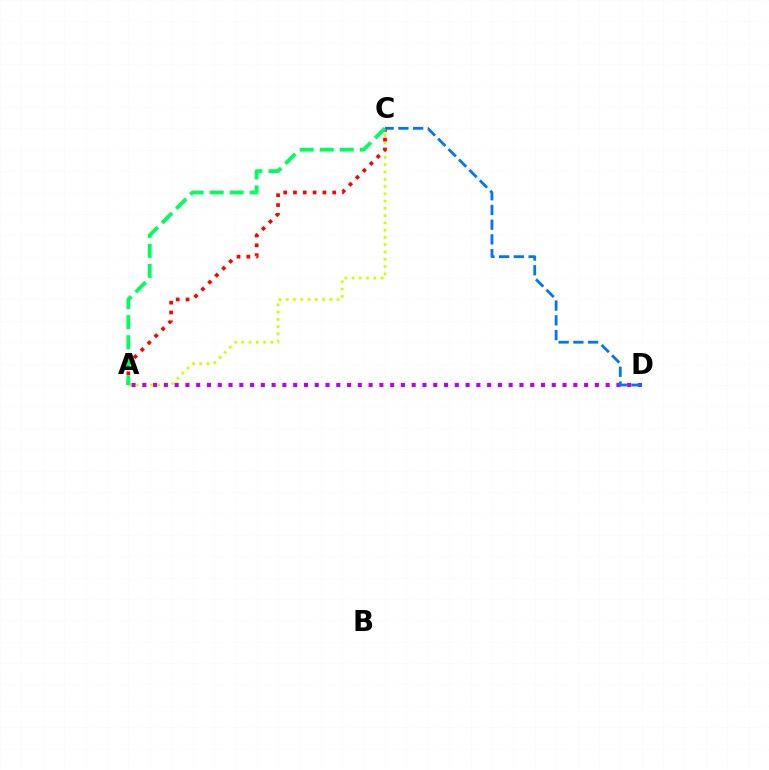{('A', 'C'): [{'color': '#d1ff00', 'line_style': 'dotted', 'thickness': 1.97}, {'color': '#ff0000', 'line_style': 'dotted', 'thickness': 2.67}, {'color': '#00ff5c', 'line_style': 'dashed', 'thickness': 2.72}], ('A', 'D'): [{'color': '#b900ff', 'line_style': 'dotted', 'thickness': 2.93}], ('C', 'D'): [{'color': '#0074ff', 'line_style': 'dashed', 'thickness': 2.0}]}